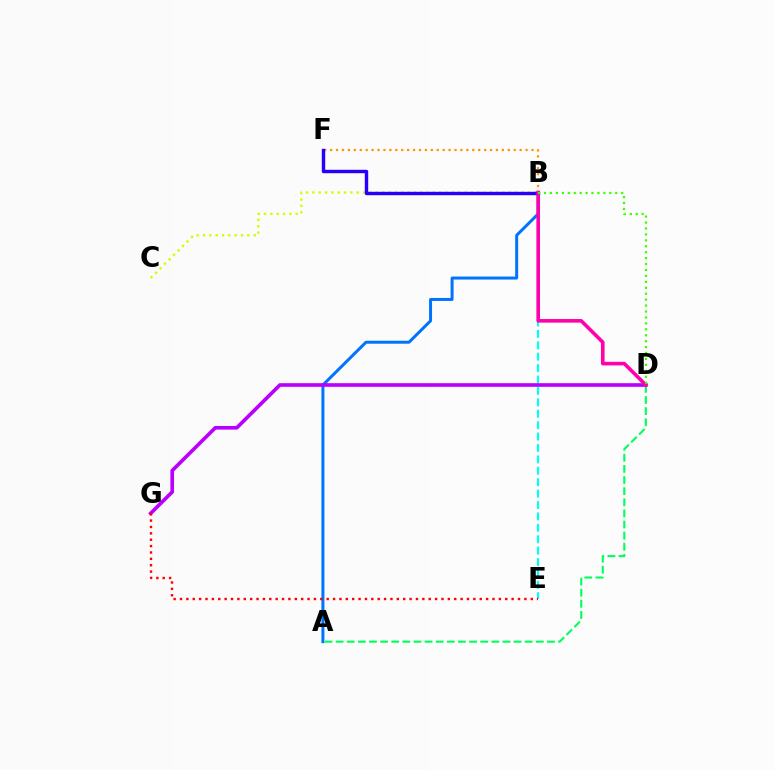{('B', 'F'): [{'color': '#ff9400', 'line_style': 'dotted', 'thickness': 1.61}, {'color': '#2500ff', 'line_style': 'solid', 'thickness': 2.45}], ('A', 'B'): [{'color': '#0074ff', 'line_style': 'solid', 'thickness': 2.16}], ('B', 'C'): [{'color': '#d1ff00', 'line_style': 'dotted', 'thickness': 1.72}], ('A', 'D'): [{'color': '#00ff5c', 'line_style': 'dashed', 'thickness': 1.51}], ('B', 'E'): [{'color': '#00fff6', 'line_style': 'dashed', 'thickness': 1.55}], ('D', 'G'): [{'color': '#b900ff', 'line_style': 'solid', 'thickness': 2.63}], ('B', 'D'): [{'color': '#ff00ac', 'line_style': 'solid', 'thickness': 2.59}, {'color': '#3dff00', 'line_style': 'dotted', 'thickness': 1.61}], ('E', 'G'): [{'color': '#ff0000', 'line_style': 'dotted', 'thickness': 1.73}]}